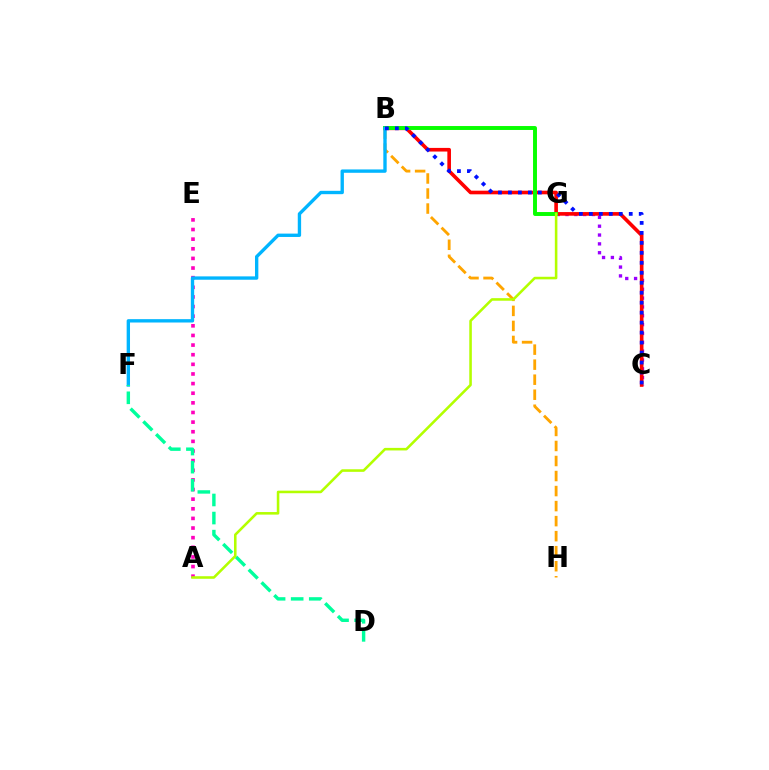{('B', 'H'): [{'color': '#ffa500', 'line_style': 'dashed', 'thickness': 2.04}], ('A', 'E'): [{'color': '#ff00bd', 'line_style': 'dotted', 'thickness': 2.62}], ('C', 'G'): [{'color': '#9b00ff', 'line_style': 'dotted', 'thickness': 2.4}], ('B', 'C'): [{'color': '#ff0000', 'line_style': 'solid', 'thickness': 2.61}, {'color': '#0010ff', 'line_style': 'dotted', 'thickness': 2.71}], ('B', 'G'): [{'color': '#08ff00', 'line_style': 'solid', 'thickness': 2.83}], ('B', 'F'): [{'color': '#00b5ff', 'line_style': 'solid', 'thickness': 2.42}], ('D', 'F'): [{'color': '#00ff9d', 'line_style': 'dashed', 'thickness': 2.46}], ('A', 'G'): [{'color': '#b3ff00', 'line_style': 'solid', 'thickness': 1.85}]}